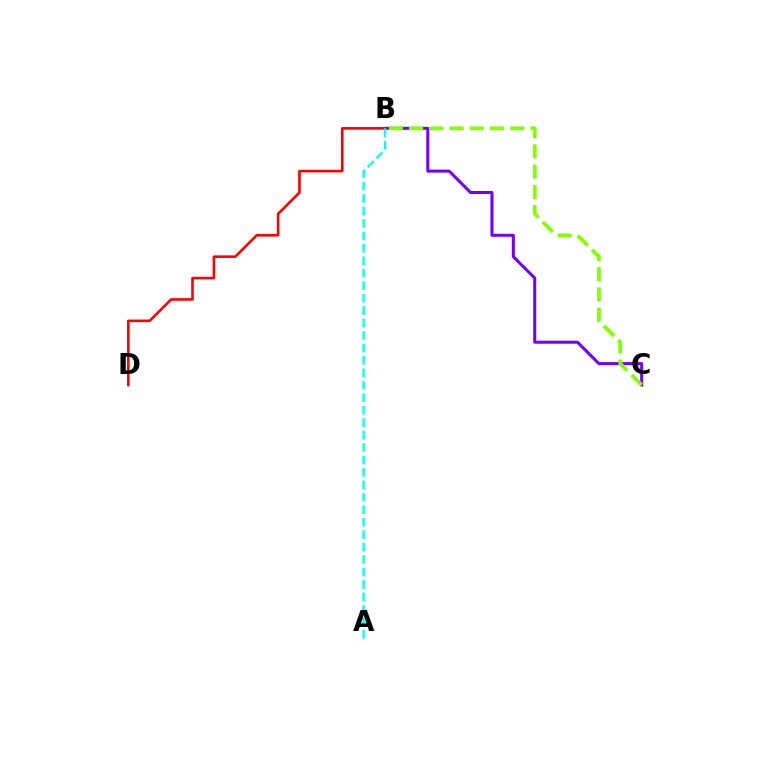{('B', 'C'): [{'color': '#7200ff', 'line_style': 'solid', 'thickness': 2.18}, {'color': '#84ff00', 'line_style': 'dashed', 'thickness': 2.75}], ('B', 'D'): [{'color': '#ff0000', 'line_style': 'solid', 'thickness': 1.87}], ('A', 'B'): [{'color': '#00fff6', 'line_style': 'dashed', 'thickness': 1.69}]}